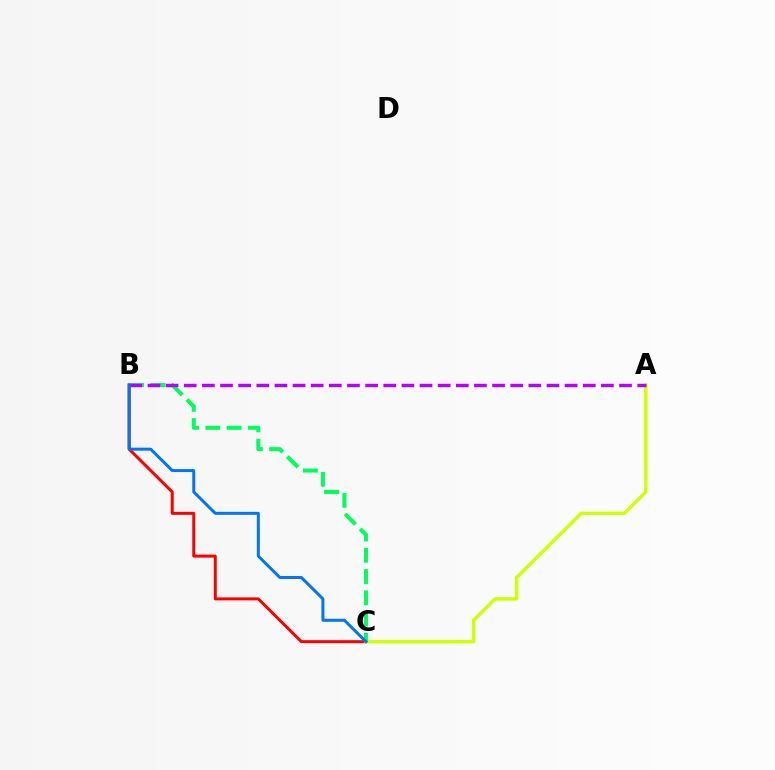{('B', 'C'): [{'color': '#ff0000', 'line_style': 'solid', 'thickness': 2.15}, {'color': '#00ff5c', 'line_style': 'dashed', 'thickness': 2.89}, {'color': '#0074ff', 'line_style': 'solid', 'thickness': 2.14}], ('A', 'C'): [{'color': '#d1ff00', 'line_style': 'solid', 'thickness': 2.45}], ('A', 'B'): [{'color': '#b900ff', 'line_style': 'dashed', 'thickness': 2.46}]}